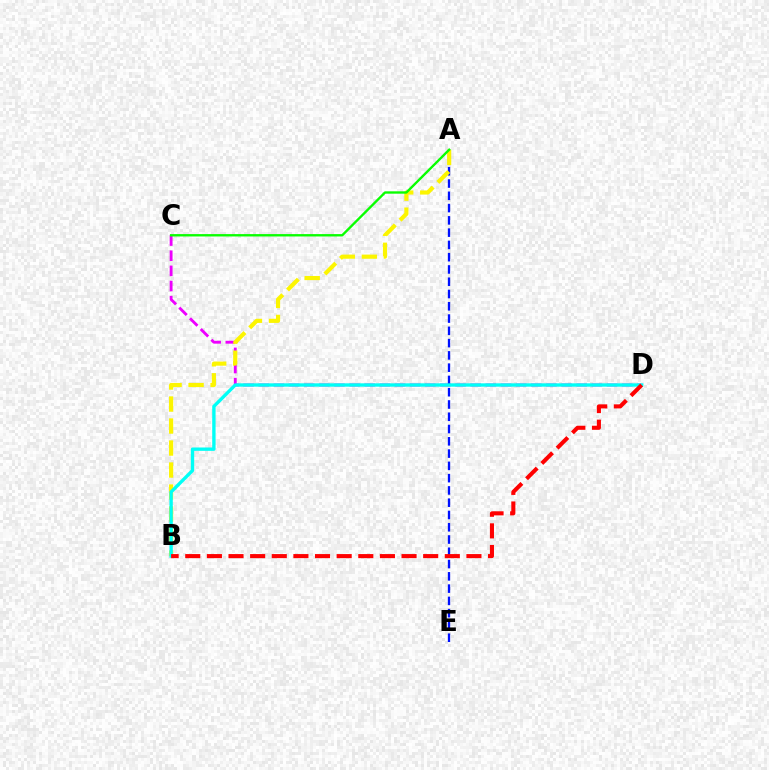{('C', 'D'): [{'color': '#ee00ff', 'line_style': 'dashed', 'thickness': 2.06}], ('A', 'E'): [{'color': '#0010ff', 'line_style': 'dashed', 'thickness': 1.67}], ('A', 'B'): [{'color': '#fcf500', 'line_style': 'dashed', 'thickness': 2.99}], ('B', 'D'): [{'color': '#00fff6', 'line_style': 'solid', 'thickness': 2.42}, {'color': '#ff0000', 'line_style': 'dashed', 'thickness': 2.94}], ('A', 'C'): [{'color': '#08ff00', 'line_style': 'solid', 'thickness': 1.7}]}